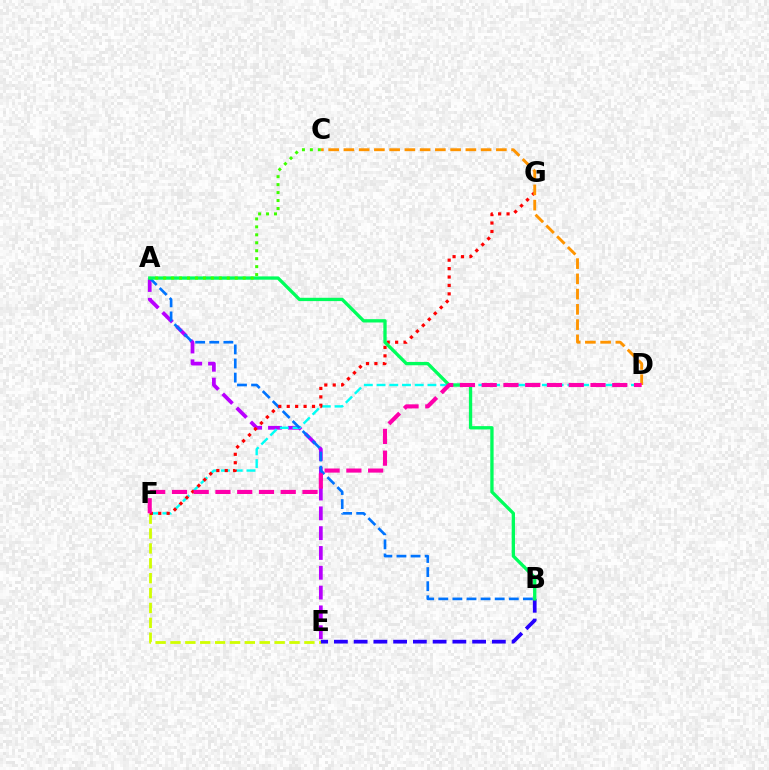{('A', 'E'): [{'color': '#b900ff', 'line_style': 'dashed', 'thickness': 2.69}], ('D', 'F'): [{'color': '#00fff6', 'line_style': 'dashed', 'thickness': 1.73}, {'color': '#ff00ac', 'line_style': 'dashed', 'thickness': 2.96}], ('A', 'B'): [{'color': '#0074ff', 'line_style': 'dashed', 'thickness': 1.92}, {'color': '#00ff5c', 'line_style': 'solid', 'thickness': 2.38}], ('E', 'F'): [{'color': '#d1ff00', 'line_style': 'dashed', 'thickness': 2.02}], ('B', 'E'): [{'color': '#2500ff', 'line_style': 'dashed', 'thickness': 2.68}], ('F', 'G'): [{'color': '#ff0000', 'line_style': 'dotted', 'thickness': 2.29}], ('C', 'D'): [{'color': '#ff9400', 'line_style': 'dashed', 'thickness': 2.07}], ('A', 'C'): [{'color': '#3dff00', 'line_style': 'dotted', 'thickness': 2.16}]}